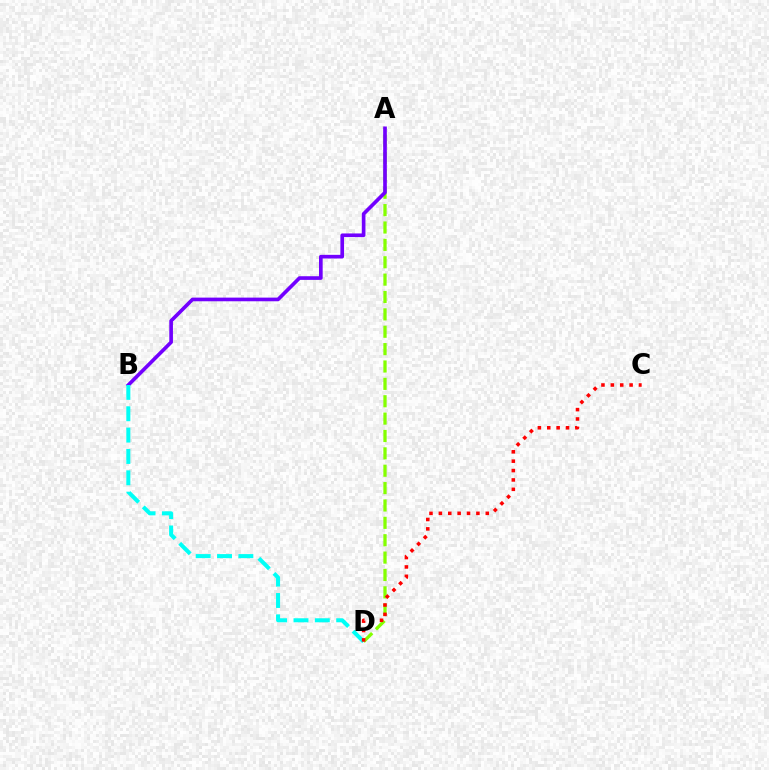{('A', 'D'): [{'color': '#84ff00', 'line_style': 'dashed', 'thickness': 2.36}], ('A', 'B'): [{'color': '#7200ff', 'line_style': 'solid', 'thickness': 2.63}], ('B', 'D'): [{'color': '#00fff6', 'line_style': 'dashed', 'thickness': 2.9}], ('C', 'D'): [{'color': '#ff0000', 'line_style': 'dotted', 'thickness': 2.55}]}